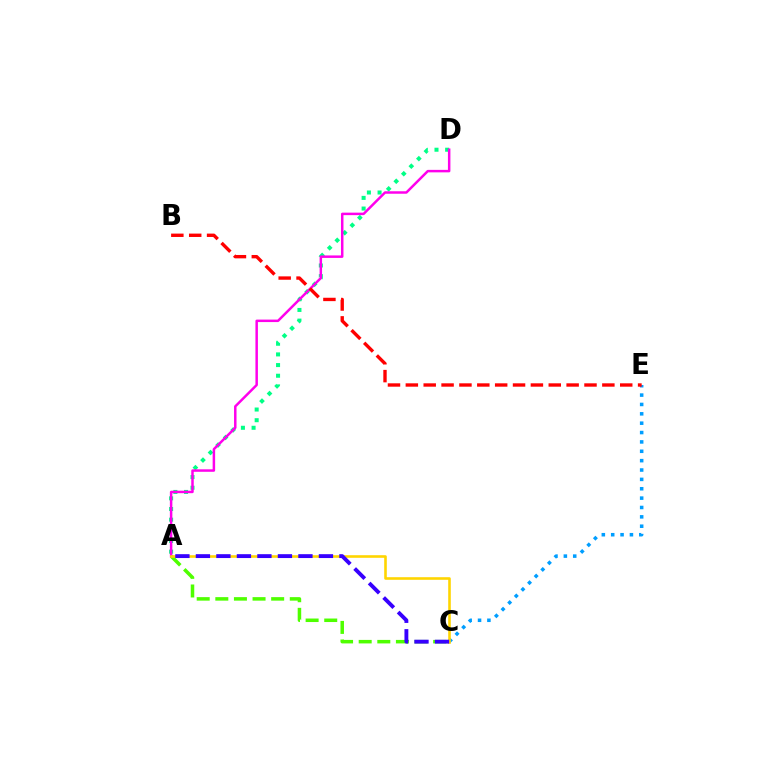{('A', 'C'): [{'color': '#4fff00', 'line_style': 'dashed', 'thickness': 2.53}, {'color': '#ffd500', 'line_style': 'solid', 'thickness': 1.87}, {'color': '#3700ff', 'line_style': 'dashed', 'thickness': 2.79}], ('C', 'E'): [{'color': '#009eff', 'line_style': 'dotted', 'thickness': 2.54}], ('A', 'D'): [{'color': '#00ff86', 'line_style': 'dotted', 'thickness': 2.9}, {'color': '#ff00ed', 'line_style': 'solid', 'thickness': 1.79}], ('B', 'E'): [{'color': '#ff0000', 'line_style': 'dashed', 'thickness': 2.43}]}